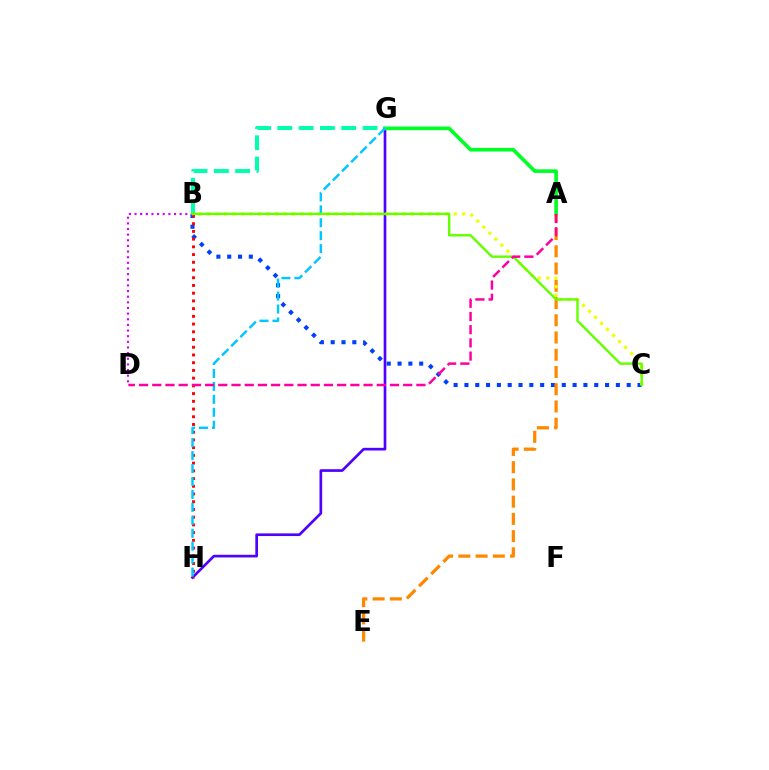{('G', 'H'): [{'color': '#4f00ff', 'line_style': 'solid', 'thickness': 1.93}, {'color': '#00c7ff', 'line_style': 'dashed', 'thickness': 1.76}], ('B', 'D'): [{'color': '#d600ff', 'line_style': 'dotted', 'thickness': 1.53}], ('A', 'G'): [{'color': '#00ff27', 'line_style': 'solid', 'thickness': 2.62}], ('B', 'G'): [{'color': '#00ffaf', 'line_style': 'dashed', 'thickness': 2.89}], ('B', 'C'): [{'color': '#003fff', 'line_style': 'dotted', 'thickness': 2.94}, {'color': '#eeff00', 'line_style': 'dotted', 'thickness': 2.31}, {'color': '#66ff00', 'line_style': 'solid', 'thickness': 1.76}], ('B', 'H'): [{'color': '#ff0000', 'line_style': 'dotted', 'thickness': 2.1}], ('A', 'E'): [{'color': '#ff8800', 'line_style': 'dashed', 'thickness': 2.34}], ('A', 'D'): [{'color': '#ff00a0', 'line_style': 'dashed', 'thickness': 1.79}]}